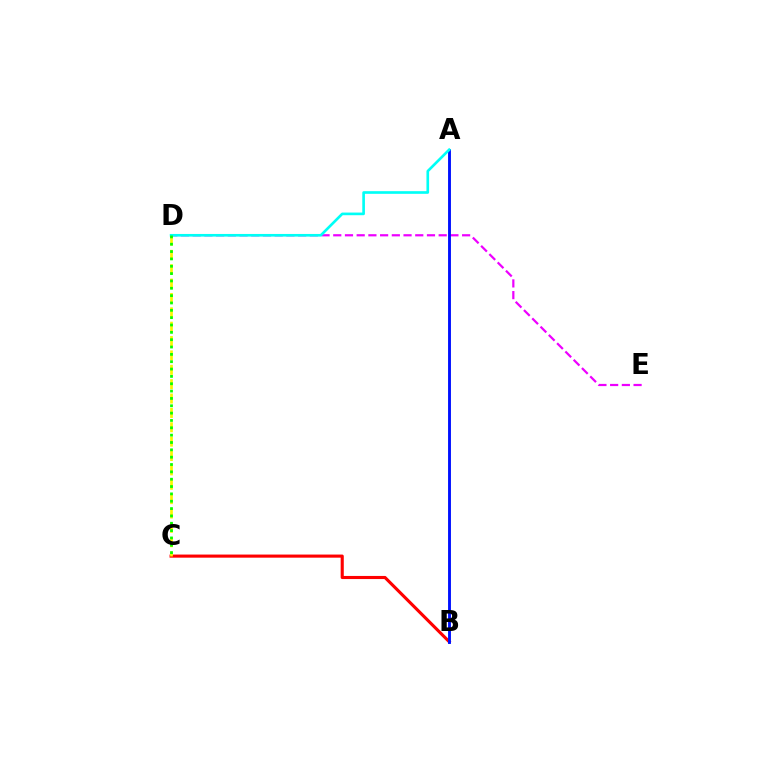{('D', 'E'): [{'color': '#ee00ff', 'line_style': 'dashed', 'thickness': 1.59}], ('B', 'C'): [{'color': '#ff0000', 'line_style': 'solid', 'thickness': 2.24}], ('A', 'B'): [{'color': '#0010ff', 'line_style': 'solid', 'thickness': 2.08}], ('C', 'D'): [{'color': '#fcf500', 'line_style': 'dashed', 'thickness': 1.95}, {'color': '#08ff00', 'line_style': 'dotted', 'thickness': 2.0}], ('A', 'D'): [{'color': '#00fff6', 'line_style': 'solid', 'thickness': 1.91}]}